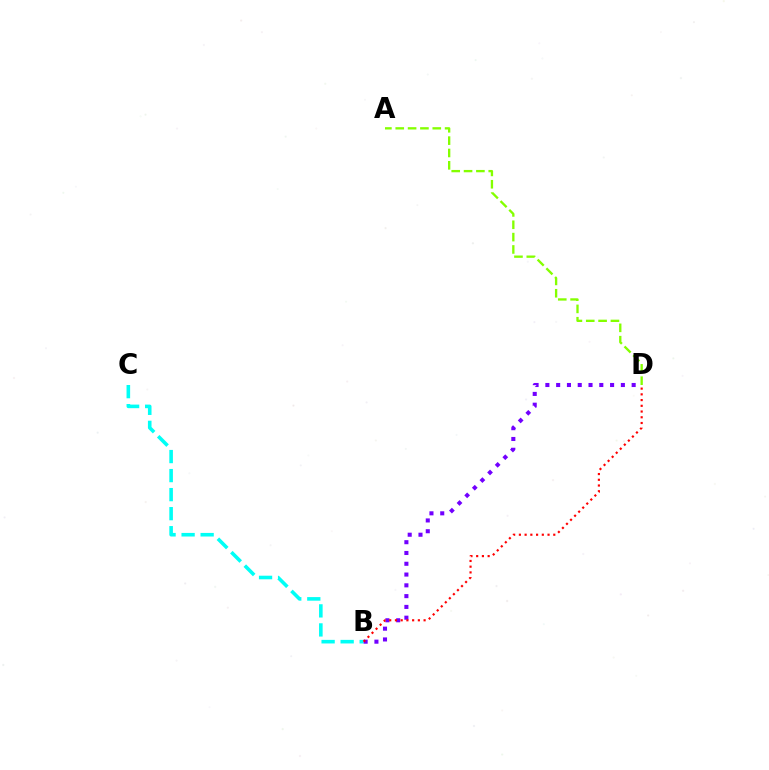{('A', 'D'): [{'color': '#84ff00', 'line_style': 'dashed', 'thickness': 1.68}], ('B', 'C'): [{'color': '#00fff6', 'line_style': 'dashed', 'thickness': 2.59}], ('B', 'D'): [{'color': '#7200ff', 'line_style': 'dotted', 'thickness': 2.93}, {'color': '#ff0000', 'line_style': 'dotted', 'thickness': 1.56}]}